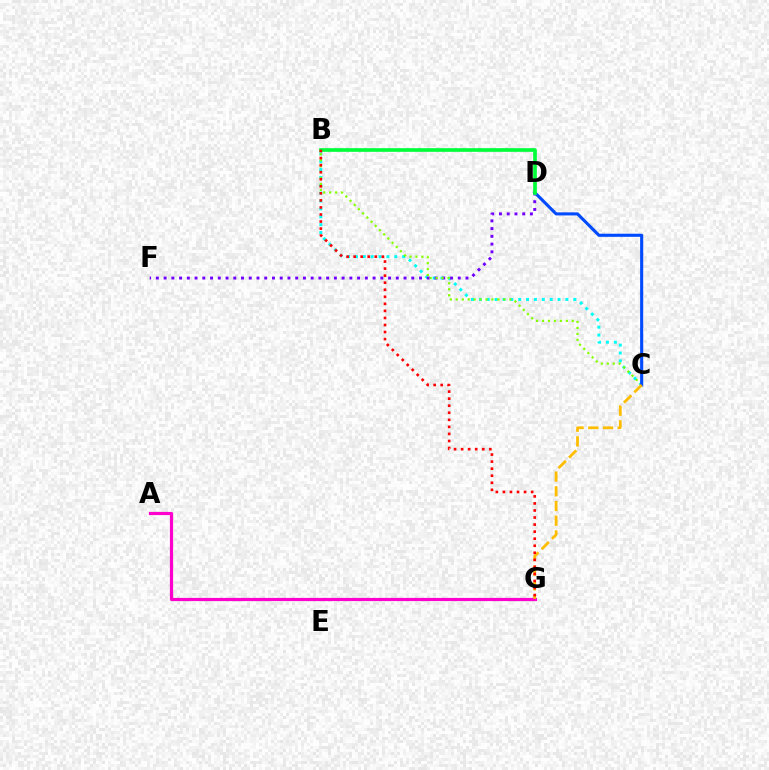{('B', 'C'): [{'color': '#00fff6', 'line_style': 'dotted', 'thickness': 2.14}, {'color': '#84ff00', 'line_style': 'dotted', 'thickness': 1.61}], ('D', 'F'): [{'color': '#7200ff', 'line_style': 'dotted', 'thickness': 2.1}], ('A', 'G'): [{'color': '#ff00cf', 'line_style': 'solid', 'thickness': 2.3}], ('C', 'D'): [{'color': '#004bff', 'line_style': 'solid', 'thickness': 2.23}], ('C', 'G'): [{'color': '#ffbd00', 'line_style': 'dashed', 'thickness': 2.0}], ('B', 'D'): [{'color': '#00ff39', 'line_style': 'solid', 'thickness': 2.64}], ('B', 'G'): [{'color': '#ff0000', 'line_style': 'dotted', 'thickness': 1.92}]}